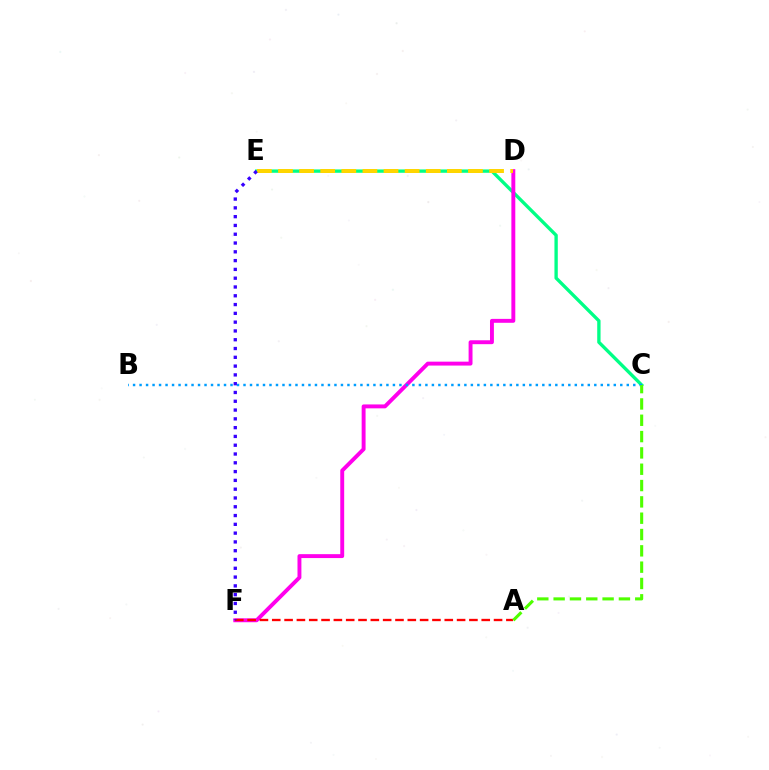{('C', 'E'): [{'color': '#00ff86', 'line_style': 'solid', 'thickness': 2.4}], ('D', 'F'): [{'color': '#ff00ed', 'line_style': 'solid', 'thickness': 2.81}], ('B', 'C'): [{'color': '#009eff', 'line_style': 'dotted', 'thickness': 1.76}], ('D', 'E'): [{'color': '#ffd500', 'line_style': 'dashed', 'thickness': 2.87}], ('A', 'F'): [{'color': '#ff0000', 'line_style': 'dashed', 'thickness': 1.67}], ('A', 'C'): [{'color': '#4fff00', 'line_style': 'dashed', 'thickness': 2.22}], ('E', 'F'): [{'color': '#3700ff', 'line_style': 'dotted', 'thickness': 2.39}]}